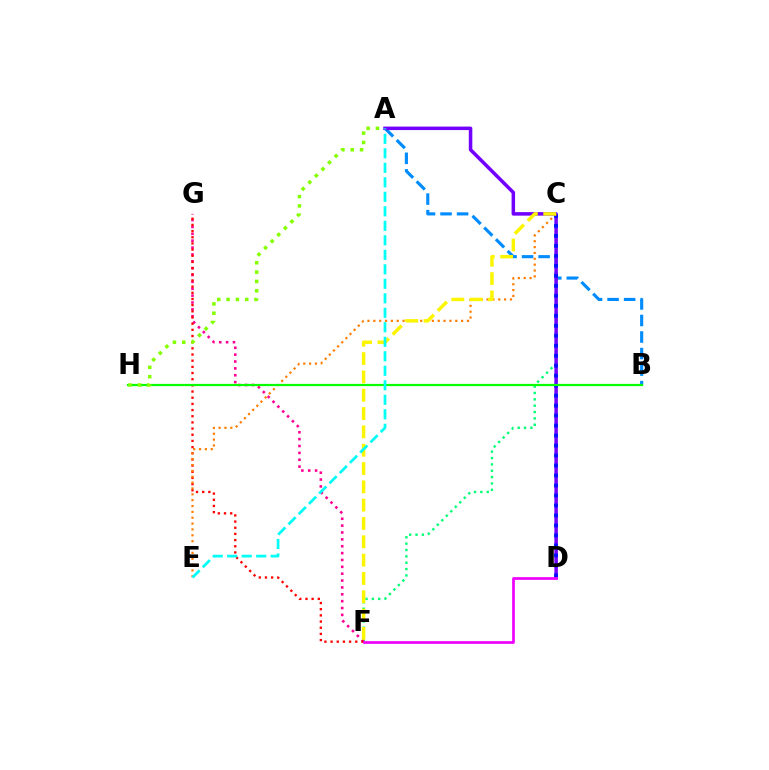{('A', 'B'): [{'color': '#008cff', 'line_style': 'dashed', 'thickness': 2.25}], ('C', 'F'): [{'color': '#00ff74', 'line_style': 'dotted', 'thickness': 1.73}, {'color': '#fcf500', 'line_style': 'dashed', 'thickness': 2.49}], ('A', 'D'): [{'color': '#7200ff', 'line_style': 'solid', 'thickness': 2.53}], ('F', 'G'): [{'color': '#ff0094', 'line_style': 'dotted', 'thickness': 1.87}, {'color': '#ff0000', 'line_style': 'dotted', 'thickness': 1.68}], ('C', 'D'): [{'color': '#0010ff', 'line_style': 'dotted', 'thickness': 2.71}], ('C', 'E'): [{'color': '#ff7c00', 'line_style': 'dotted', 'thickness': 1.59}], ('D', 'F'): [{'color': '#ee00ff', 'line_style': 'solid', 'thickness': 1.94}], ('B', 'H'): [{'color': '#08ff00', 'line_style': 'solid', 'thickness': 1.59}], ('A', 'H'): [{'color': '#84ff00', 'line_style': 'dotted', 'thickness': 2.53}], ('A', 'E'): [{'color': '#00fff6', 'line_style': 'dashed', 'thickness': 1.97}]}